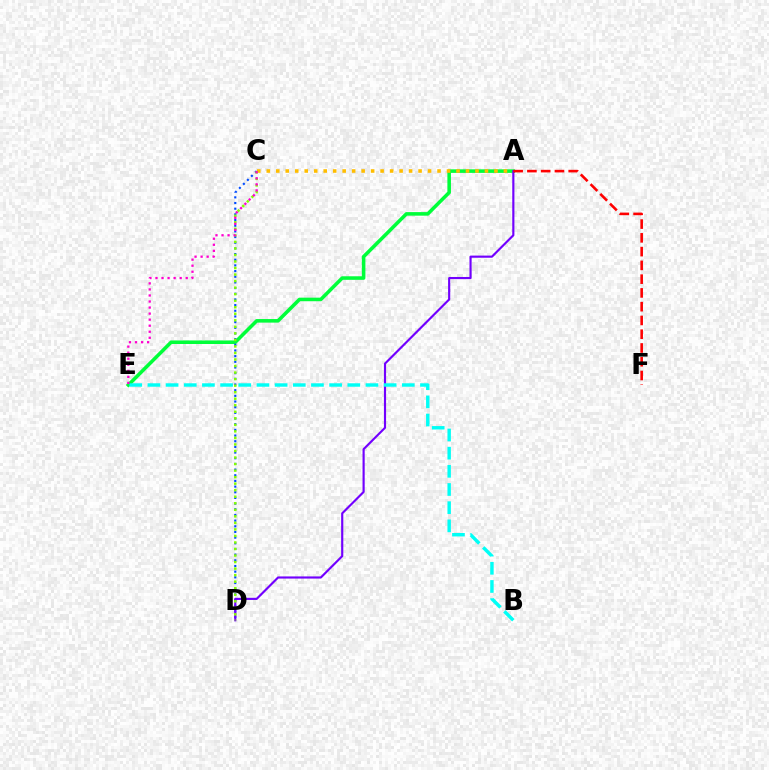{('A', 'E'): [{'color': '#00ff39', 'line_style': 'solid', 'thickness': 2.57}], ('A', 'C'): [{'color': '#ffbd00', 'line_style': 'dotted', 'thickness': 2.58}], ('C', 'D'): [{'color': '#004bff', 'line_style': 'dotted', 'thickness': 1.54}, {'color': '#84ff00', 'line_style': 'dotted', 'thickness': 1.78}], ('A', 'D'): [{'color': '#7200ff', 'line_style': 'solid', 'thickness': 1.55}], ('B', 'E'): [{'color': '#00fff6', 'line_style': 'dashed', 'thickness': 2.47}], ('A', 'F'): [{'color': '#ff0000', 'line_style': 'dashed', 'thickness': 1.87}], ('C', 'E'): [{'color': '#ff00cf', 'line_style': 'dotted', 'thickness': 1.64}]}